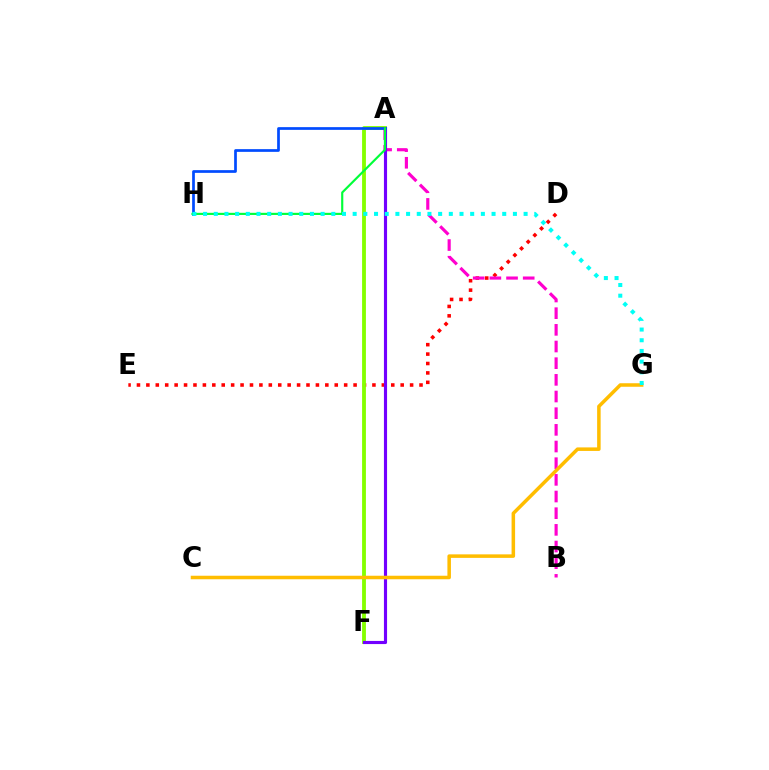{('D', 'E'): [{'color': '#ff0000', 'line_style': 'dotted', 'thickness': 2.56}], ('A', 'F'): [{'color': '#84ff00', 'line_style': 'solid', 'thickness': 2.76}, {'color': '#7200ff', 'line_style': 'solid', 'thickness': 2.26}], ('A', 'B'): [{'color': '#ff00cf', 'line_style': 'dashed', 'thickness': 2.26}], ('A', 'H'): [{'color': '#004bff', 'line_style': 'solid', 'thickness': 1.95}, {'color': '#00ff39', 'line_style': 'solid', 'thickness': 1.56}], ('C', 'G'): [{'color': '#ffbd00', 'line_style': 'solid', 'thickness': 2.54}], ('G', 'H'): [{'color': '#00fff6', 'line_style': 'dotted', 'thickness': 2.9}]}